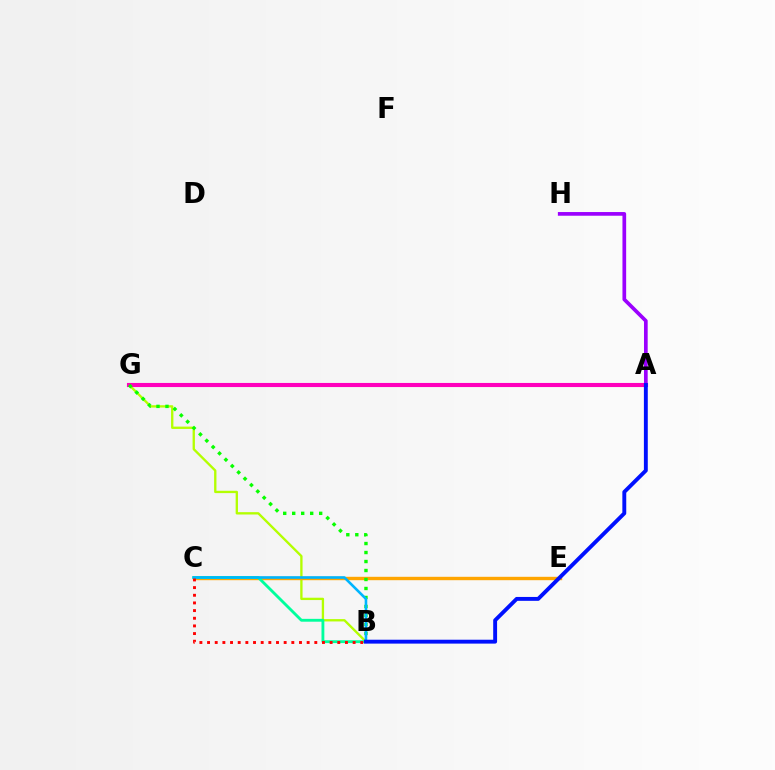{('B', 'G'): [{'color': '#b3ff00', 'line_style': 'solid', 'thickness': 1.68}, {'color': '#08ff00', 'line_style': 'dotted', 'thickness': 2.44}], ('A', 'G'): [{'color': '#ff00bd', 'line_style': 'solid', 'thickness': 2.95}], ('A', 'H'): [{'color': '#9b00ff', 'line_style': 'solid', 'thickness': 2.66}], ('C', 'E'): [{'color': '#ffa500', 'line_style': 'solid', 'thickness': 2.44}], ('B', 'C'): [{'color': '#00ff9d', 'line_style': 'solid', 'thickness': 2.05}, {'color': '#00b5ff', 'line_style': 'solid', 'thickness': 1.88}, {'color': '#ff0000', 'line_style': 'dotted', 'thickness': 2.08}], ('A', 'B'): [{'color': '#0010ff', 'line_style': 'solid', 'thickness': 2.8}]}